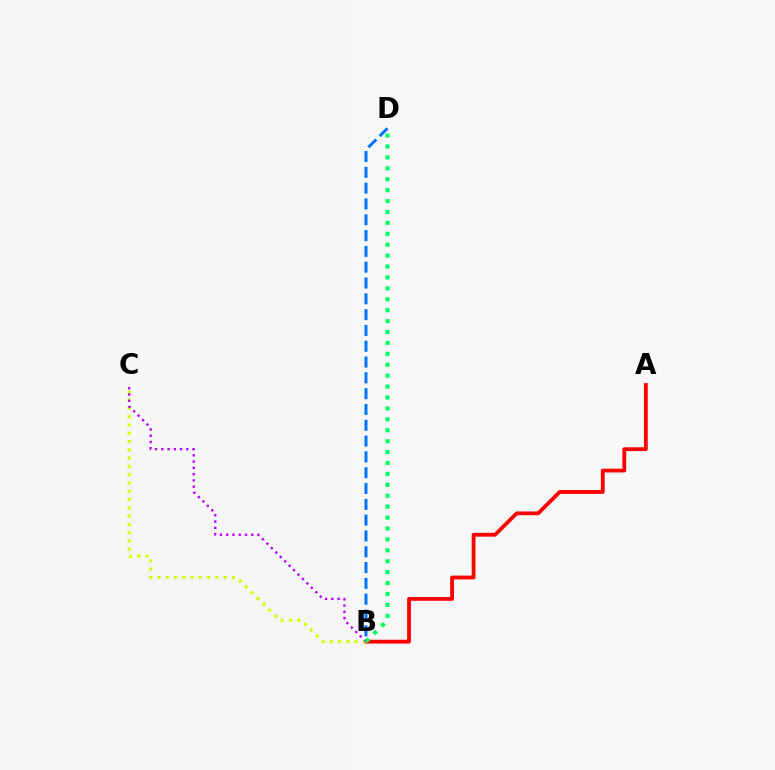{('A', 'B'): [{'color': '#ff0000', 'line_style': 'solid', 'thickness': 2.73}], ('B', 'C'): [{'color': '#d1ff00', 'line_style': 'dotted', 'thickness': 2.25}, {'color': '#b900ff', 'line_style': 'dotted', 'thickness': 1.7}], ('B', 'D'): [{'color': '#0074ff', 'line_style': 'dashed', 'thickness': 2.15}, {'color': '#00ff5c', 'line_style': 'dotted', 'thickness': 2.97}]}